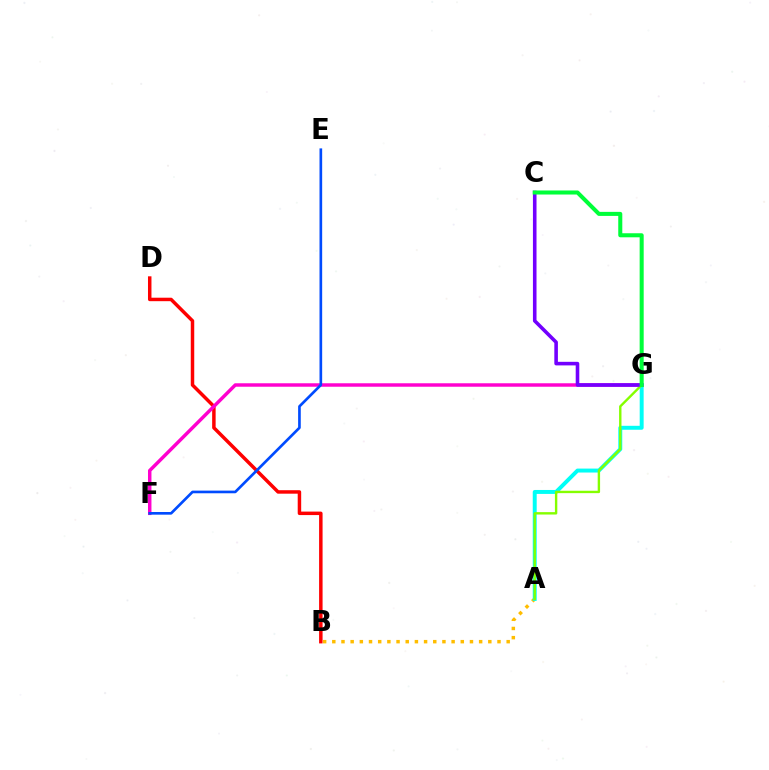{('B', 'D'): [{'color': '#ff0000', 'line_style': 'solid', 'thickness': 2.5}], ('F', 'G'): [{'color': '#ff00cf', 'line_style': 'solid', 'thickness': 2.49}], ('A', 'B'): [{'color': '#ffbd00', 'line_style': 'dotted', 'thickness': 2.49}], ('A', 'G'): [{'color': '#00fff6', 'line_style': 'solid', 'thickness': 2.84}, {'color': '#84ff00', 'line_style': 'solid', 'thickness': 1.72}], ('E', 'F'): [{'color': '#004bff', 'line_style': 'solid', 'thickness': 1.92}], ('C', 'G'): [{'color': '#7200ff', 'line_style': 'solid', 'thickness': 2.58}, {'color': '#00ff39', 'line_style': 'solid', 'thickness': 2.91}]}